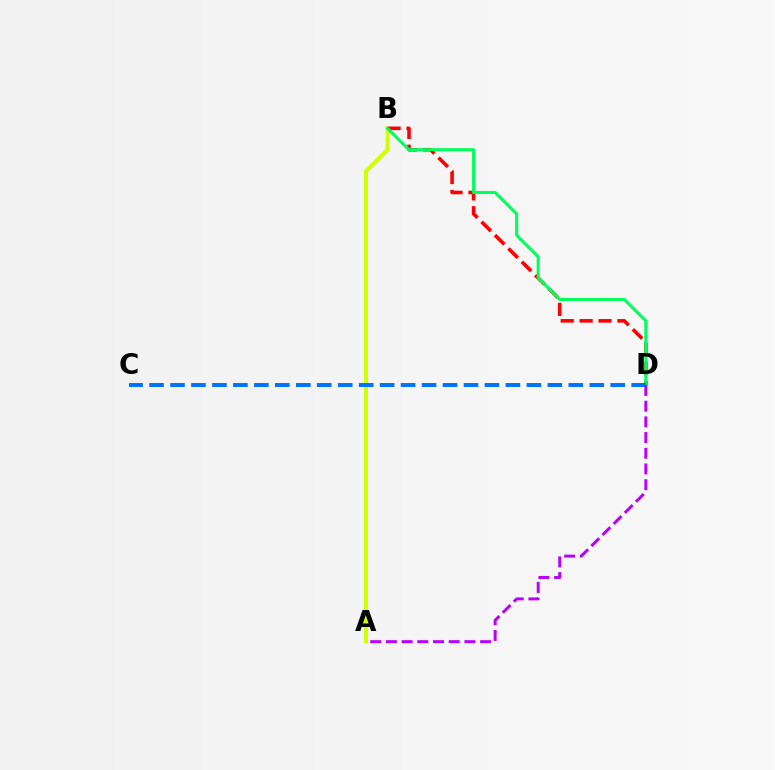{('A', 'B'): [{'color': '#d1ff00', 'line_style': 'solid', 'thickness': 2.8}], ('B', 'D'): [{'color': '#ff0000', 'line_style': 'dashed', 'thickness': 2.57}, {'color': '#00ff5c', 'line_style': 'solid', 'thickness': 2.22}], ('C', 'D'): [{'color': '#0074ff', 'line_style': 'dashed', 'thickness': 2.85}], ('A', 'D'): [{'color': '#b900ff', 'line_style': 'dashed', 'thickness': 2.13}]}